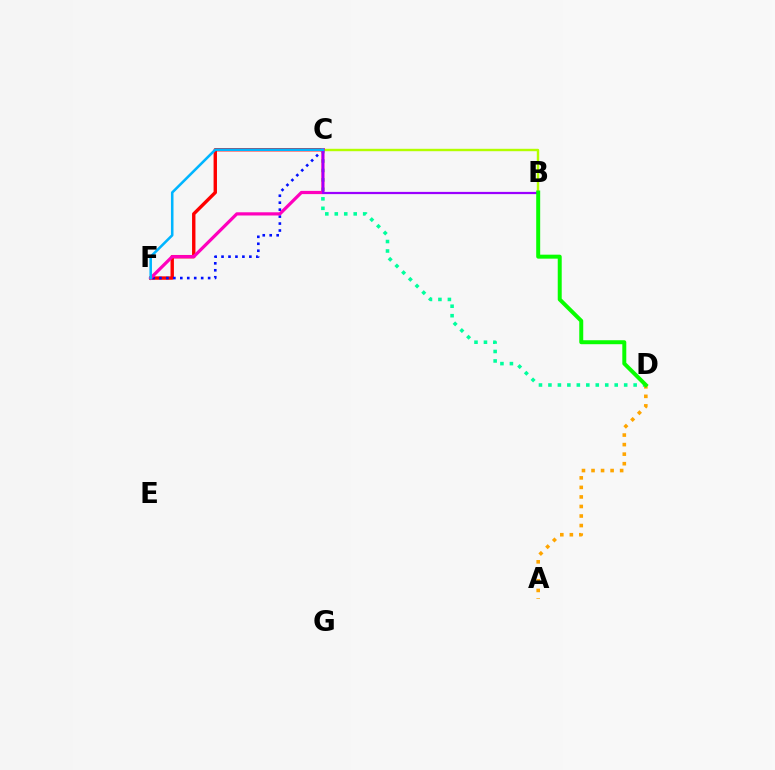{('B', 'C'): [{'color': '#b3ff00', 'line_style': 'solid', 'thickness': 1.74}, {'color': '#9b00ff', 'line_style': 'solid', 'thickness': 1.6}], ('C', 'F'): [{'color': '#ff0000', 'line_style': 'solid', 'thickness': 2.44}, {'color': '#0010ff', 'line_style': 'dotted', 'thickness': 1.89}, {'color': '#ff00bd', 'line_style': 'solid', 'thickness': 2.31}, {'color': '#00b5ff', 'line_style': 'solid', 'thickness': 1.84}], ('C', 'D'): [{'color': '#00ff9d', 'line_style': 'dotted', 'thickness': 2.57}], ('A', 'D'): [{'color': '#ffa500', 'line_style': 'dotted', 'thickness': 2.59}], ('B', 'D'): [{'color': '#08ff00', 'line_style': 'solid', 'thickness': 2.86}]}